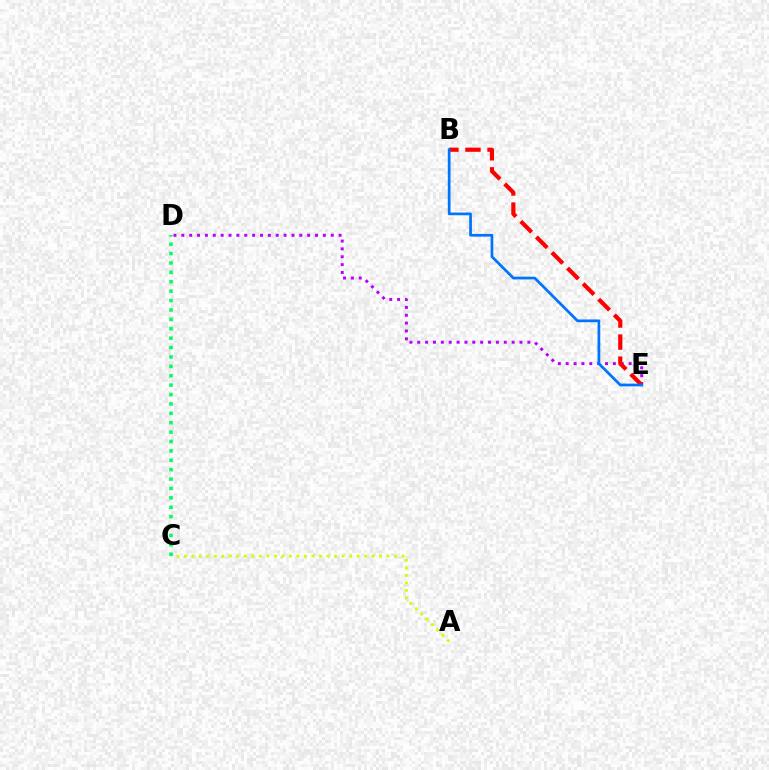{('A', 'C'): [{'color': '#d1ff00', 'line_style': 'dotted', 'thickness': 2.04}], ('C', 'D'): [{'color': '#00ff5c', 'line_style': 'dotted', 'thickness': 2.55}], ('D', 'E'): [{'color': '#b900ff', 'line_style': 'dotted', 'thickness': 2.14}], ('B', 'E'): [{'color': '#ff0000', 'line_style': 'dashed', 'thickness': 2.99}, {'color': '#0074ff', 'line_style': 'solid', 'thickness': 1.97}]}